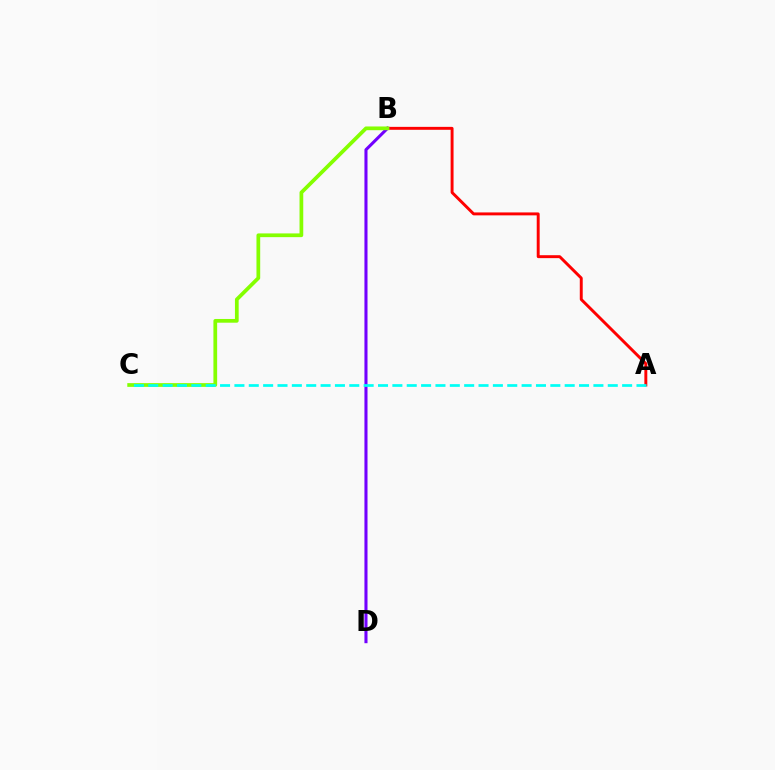{('A', 'B'): [{'color': '#ff0000', 'line_style': 'solid', 'thickness': 2.11}], ('B', 'D'): [{'color': '#7200ff', 'line_style': 'solid', 'thickness': 2.21}], ('B', 'C'): [{'color': '#84ff00', 'line_style': 'solid', 'thickness': 2.69}], ('A', 'C'): [{'color': '#00fff6', 'line_style': 'dashed', 'thickness': 1.95}]}